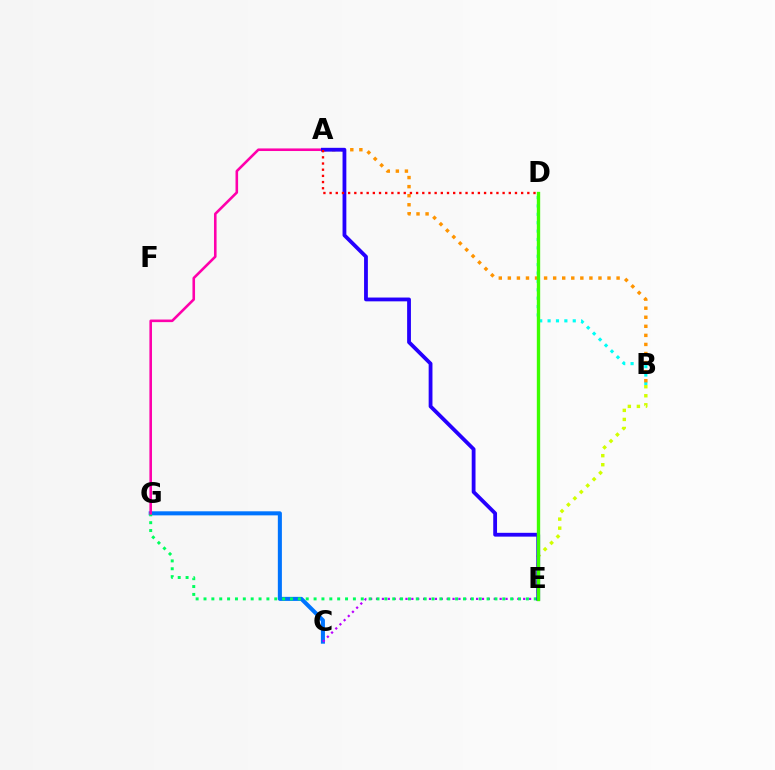{('B', 'D'): [{'color': '#00fff6', 'line_style': 'dotted', 'thickness': 2.28}], ('C', 'G'): [{'color': '#0074ff', 'line_style': 'solid', 'thickness': 2.92}], ('B', 'E'): [{'color': '#d1ff00', 'line_style': 'dotted', 'thickness': 2.46}], ('A', 'B'): [{'color': '#ff9400', 'line_style': 'dotted', 'thickness': 2.46}], ('C', 'E'): [{'color': '#b900ff', 'line_style': 'dotted', 'thickness': 1.6}], ('E', 'G'): [{'color': '#00ff5c', 'line_style': 'dotted', 'thickness': 2.14}], ('A', 'G'): [{'color': '#ff00ac', 'line_style': 'solid', 'thickness': 1.86}], ('A', 'E'): [{'color': '#2500ff', 'line_style': 'solid', 'thickness': 2.74}], ('A', 'D'): [{'color': '#ff0000', 'line_style': 'dotted', 'thickness': 1.68}], ('D', 'E'): [{'color': '#3dff00', 'line_style': 'solid', 'thickness': 2.41}]}